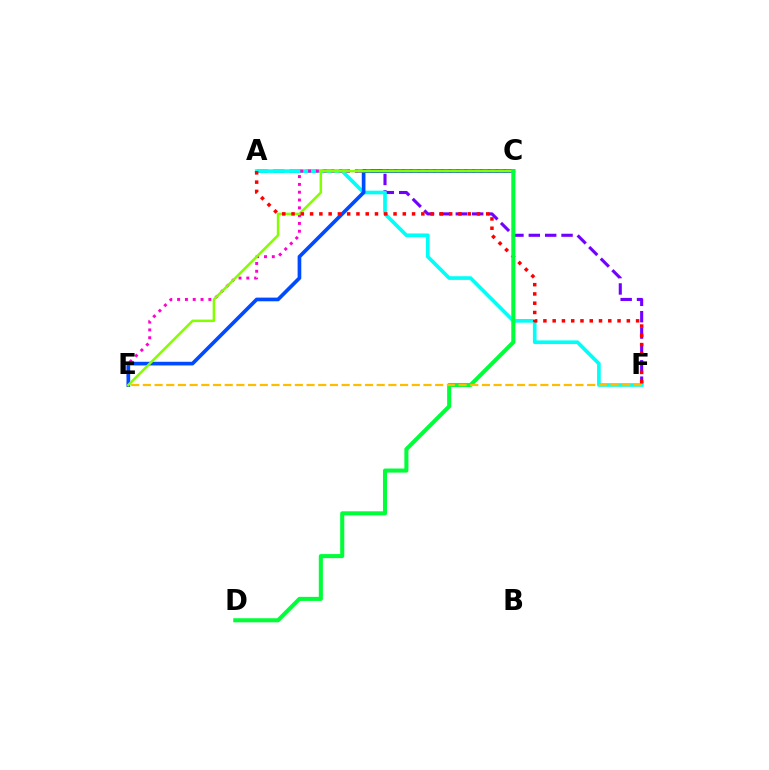{('A', 'F'): [{'color': '#7200ff', 'line_style': 'dashed', 'thickness': 2.22}, {'color': '#00fff6', 'line_style': 'solid', 'thickness': 2.64}, {'color': '#ff0000', 'line_style': 'dotted', 'thickness': 2.52}], ('C', 'E'): [{'color': '#ff00cf', 'line_style': 'dotted', 'thickness': 2.12}, {'color': '#004bff', 'line_style': 'solid', 'thickness': 2.65}, {'color': '#84ff00', 'line_style': 'solid', 'thickness': 1.8}], ('C', 'D'): [{'color': '#00ff39', 'line_style': 'solid', 'thickness': 2.93}], ('E', 'F'): [{'color': '#ffbd00', 'line_style': 'dashed', 'thickness': 1.59}]}